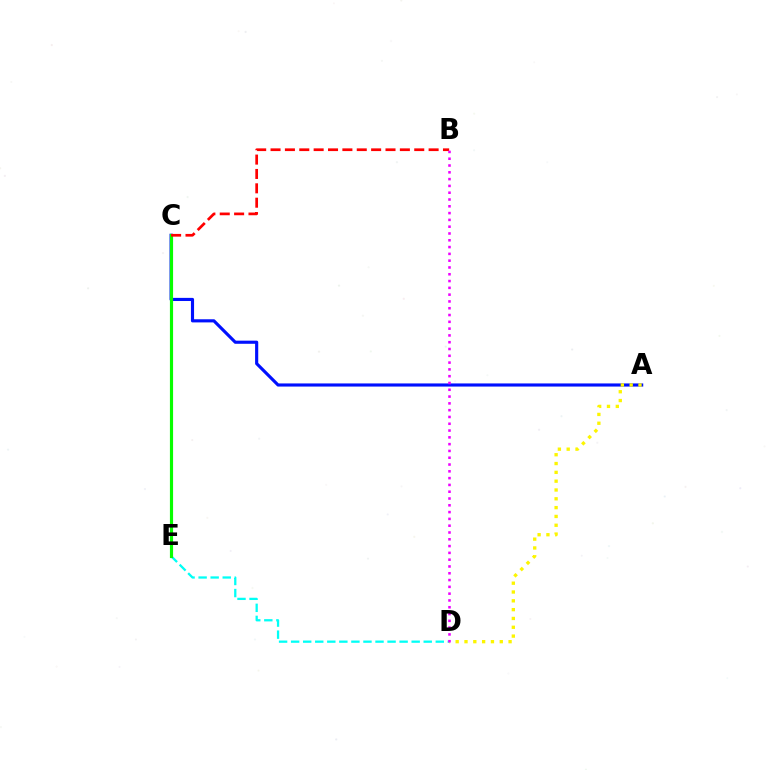{('A', 'C'): [{'color': '#0010ff', 'line_style': 'solid', 'thickness': 2.26}], ('A', 'D'): [{'color': '#fcf500', 'line_style': 'dotted', 'thickness': 2.4}], ('D', 'E'): [{'color': '#00fff6', 'line_style': 'dashed', 'thickness': 1.64}], ('C', 'E'): [{'color': '#08ff00', 'line_style': 'solid', 'thickness': 2.28}], ('B', 'C'): [{'color': '#ff0000', 'line_style': 'dashed', 'thickness': 1.95}], ('B', 'D'): [{'color': '#ee00ff', 'line_style': 'dotted', 'thickness': 1.85}]}